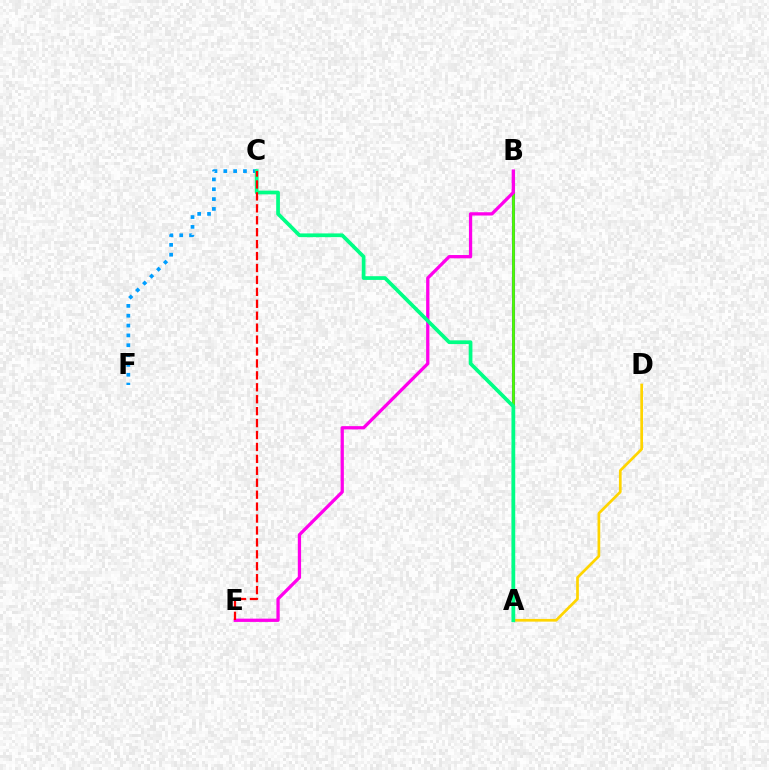{('C', 'F'): [{'color': '#009eff', 'line_style': 'dotted', 'thickness': 2.67}], ('A', 'B'): [{'color': '#3700ff', 'line_style': 'solid', 'thickness': 2.21}, {'color': '#4fff00', 'line_style': 'solid', 'thickness': 1.97}], ('A', 'D'): [{'color': '#ffd500', 'line_style': 'solid', 'thickness': 1.95}], ('B', 'E'): [{'color': '#ff00ed', 'line_style': 'solid', 'thickness': 2.36}], ('A', 'C'): [{'color': '#00ff86', 'line_style': 'solid', 'thickness': 2.68}], ('C', 'E'): [{'color': '#ff0000', 'line_style': 'dashed', 'thickness': 1.62}]}